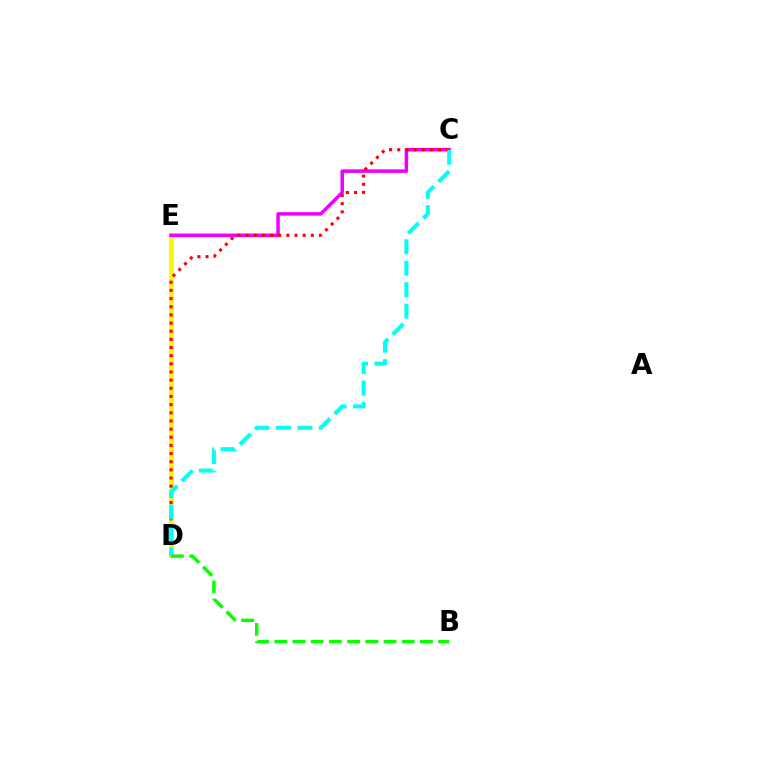{('D', 'E'): [{'color': '#0010ff', 'line_style': 'solid', 'thickness': 2.37}, {'color': '#fcf500', 'line_style': 'solid', 'thickness': 2.91}], ('C', 'E'): [{'color': '#ee00ff', 'line_style': 'solid', 'thickness': 2.53}], ('C', 'D'): [{'color': '#ff0000', 'line_style': 'dotted', 'thickness': 2.22}, {'color': '#00fff6', 'line_style': 'dashed', 'thickness': 2.91}], ('B', 'D'): [{'color': '#08ff00', 'line_style': 'dashed', 'thickness': 2.47}]}